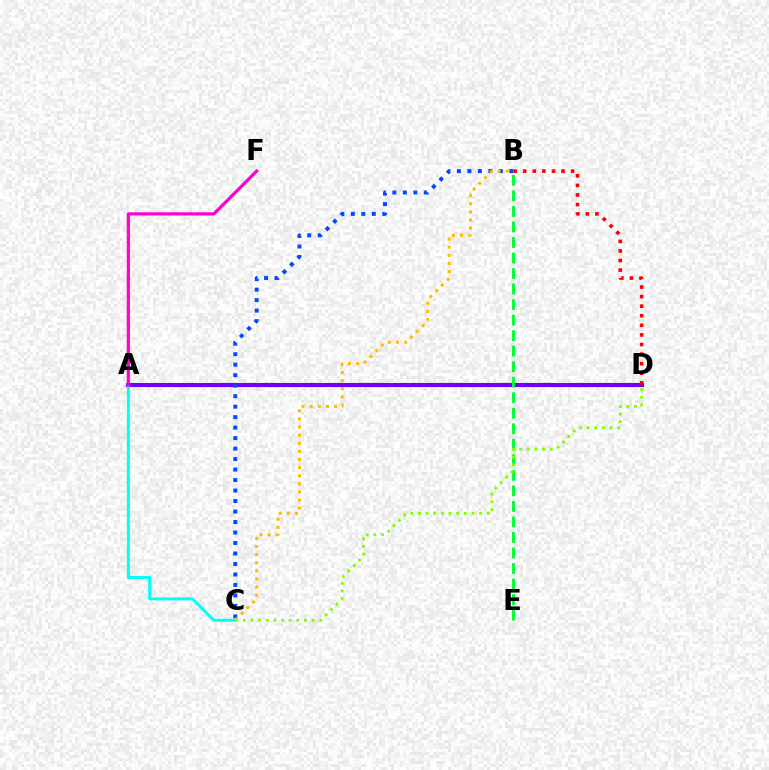{('A', 'D'): [{'color': '#7200ff', 'line_style': 'solid', 'thickness': 2.95}], ('B', 'C'): [{'color': '#004bff', 'line_style': 'dotted', 'thickness': 2.85}, {'color': '#ffbd00', 'line_style': 'dotted', 'thickness': 2.2}], ('A', 'C'): [{'color': '#00fff6', 'line_style': 'solid', 'thickness': 2.14}], ('B', 'D'): [{'color': '#ff0000', 'line_style': 'dotted', 'thickness': 2.6}], ('B', 'E'): [{'color': '#00ff39', 'line_style': 'dashed', 'thickness': 2.11}], ('A', 'F'): [{'color': '#ff00cf', 'line_style': 'solid', 'thickness': 2.29}], ('C', 'D'): [{'color': '#84ff00', 'line_style': 'dotted', 'thickness': 2.08}]}